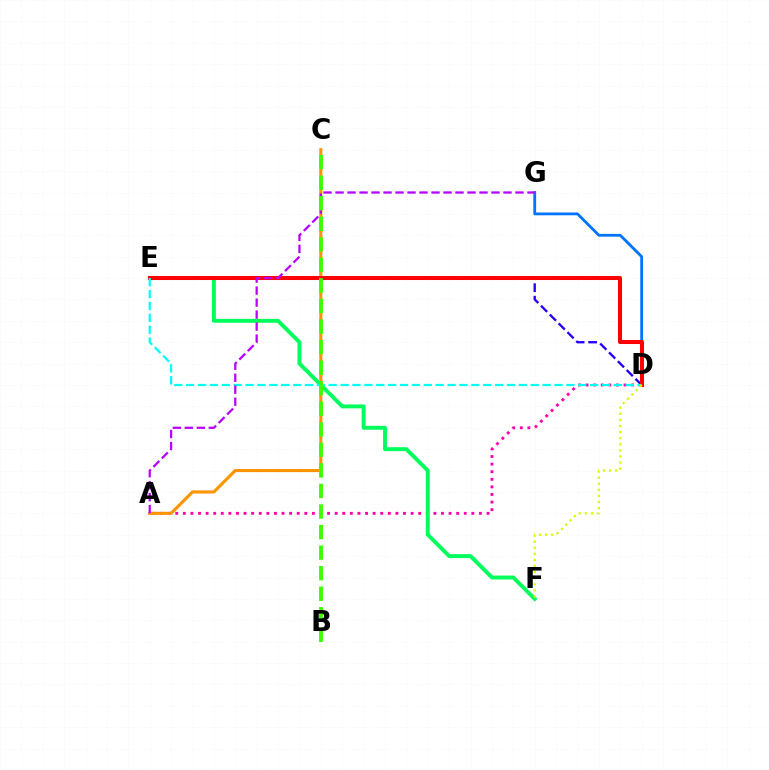{('A', 'D'): [{'color': '#ff00ac', 'line_style': 'dotted', 'thickness': 2.06}], ('E', 'F'): [{'color': '#00ff5c', 'line_style': 'solid', 'thickness': 2.82}], ('D', 'G'): [{'color': '#0074ff', 'line_style': 'solid', 'thickness': 2.02}], ('D', 'E'): [{'color': '#2500ff', 'line_style': 'dashed', 'thickness': 1.7}, {'color': '#ff0000', 'line_style': 'solid', 'thickness': 2.91}, {'color': '#00fff6', 'line_style': 'dashed', 'thickness': 1.61}], ('A', 'C'): [{'color': '#ff9400', 'line_style': 'solid', 'thickness': 2.23}], ('A', 'G'): [{'color': '#b900ff', 'line_style': 'dashed', 'thickness': 1.63}], ('D', 'F'): [{'color': '#d1ff00', 'line_style': 'dotted', 'thickness': 1.65}], ('B', 'C'): [{'color': '#3dff00', 'line_style': 'dashed', 'thickness': 2.79}]}